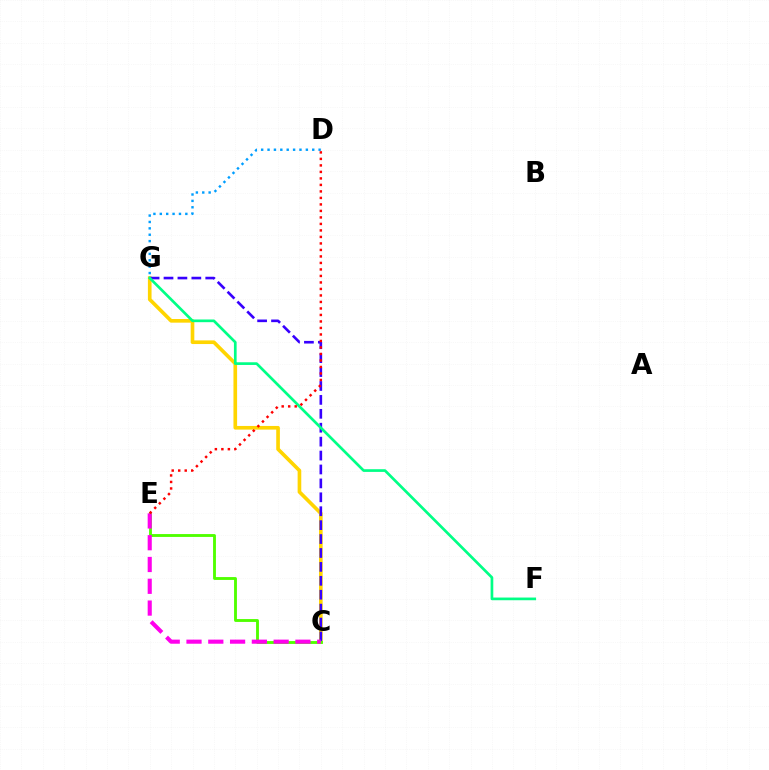{('C', 'G'): [{'color': '#ffd500', 'line_style': 'solid', 'thickness': 2.63}, {'color': '#3700ff', 'line_style': 'dashed', 'thickness': 1.89}], ('F', 'G'): [{'color': '#00ff86', 'line_style': 'solid', 'thickness': 1.94}], ('C', 'E'): [{'color': '#4fff00', 'line_style': 'solid', 'thickness': 2.06}, {'color': '#ff00ed', 'line_style': 'dashed', 'thickness': 2.96}], ('D', 'E'): [{'color': '#ff0000', 'line_style': 'dotted', 'thickness': 1.77}], ('D', 'G'): [{'color': '#009eff', 'line_style': 'dotted', 'thickness': 1.73}]}